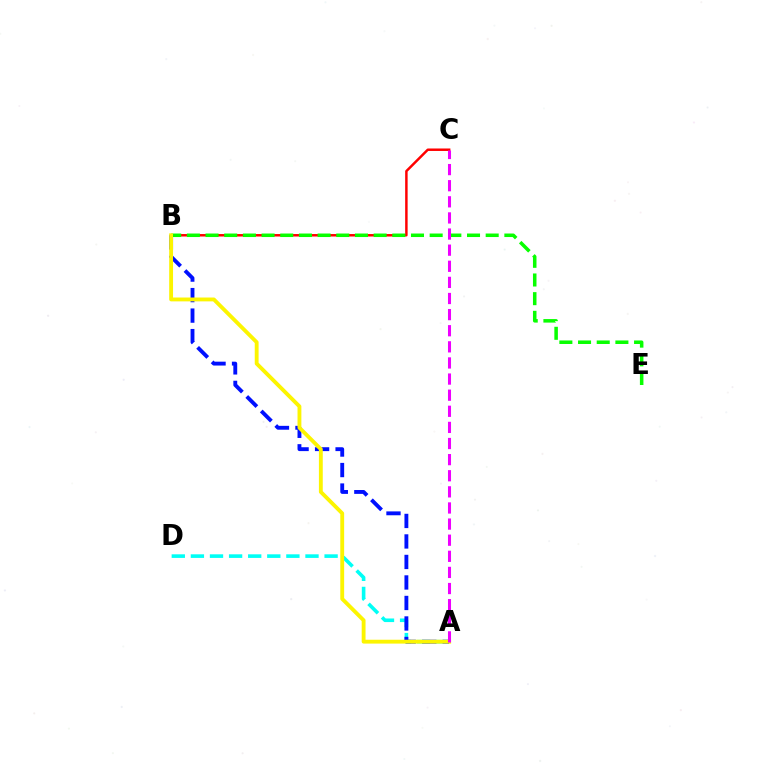{('B', 'C'): [{'color': '#ff0000', 'line_style': 'solid', 'thickness': 1.78}], ('B', 'E'): [{'color': '#08ff00', 'line_style': 'dashed', 'thickness': 2.54}], ('A', 'D'): [{'color': '#00fff6', 'line_style': 'dashed', 'thickness': 2.59}], ('A', 'B'): [{'color': '#0010ff', 'line_style': 'dashed', 'thickness': 2.79}, {'color': '#fcf500', 'line_style': 'solid', 'thickness': 2.77}], ('A', 'C'): [{'color': '#ee00ff', 'line_style': 'dashed', 'thickness': 2.19}]}